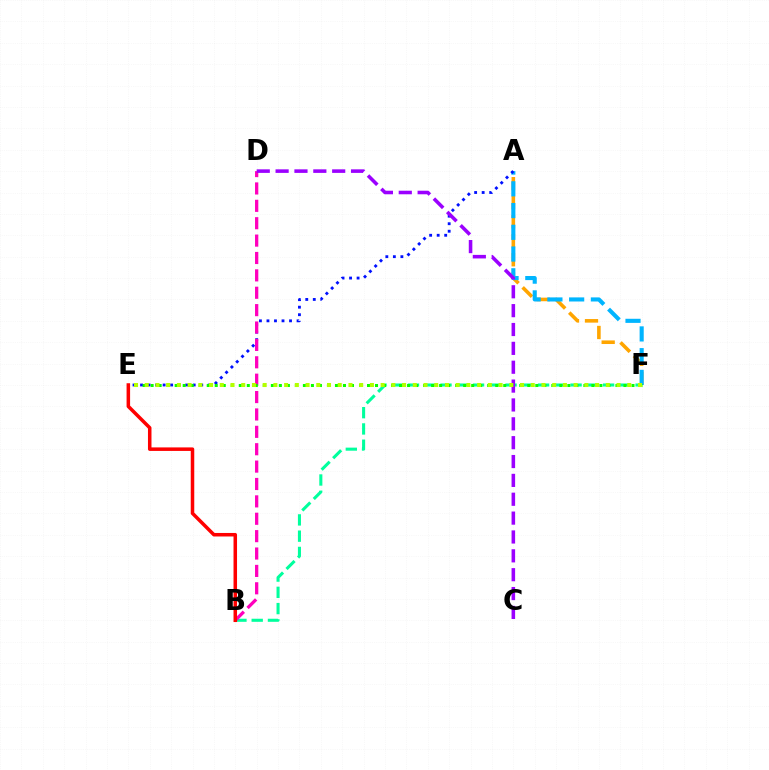{('A', 'F'): [{'color': '#ffa500', 'line_style': 'dashed', 'thickness': 2.59}, {'color': '#00b5ff', 'line_style': 'dashed', 'thickness': 2.95}], ('B', 'F'): [{'color': '#00ff9d', 'line_style': 'dashed', 'thickness': 2.21}], ('A', 'E'): [{'color': '#0010ff', 'line_style': 'dotted', 'thickness': 2.04}], ('B', 'D'): [{'color': '#ff00bd', 'line_style': 'dashed', 'thickness': 2.36}], ('E', 'F'): [{'color': '#08ff00', 'line_style': 'dotted', 'thickness': 2.18}, {'color': '#b3ff00', 'line_style': 'dotted', 'thickness': 2.91}], ('C', 'D'): [{'color': '#9b00ff', 'line_style': 'dashed', 'thickness': 2.56}], ('B', 'E'): [{'color': '#ff0000', 'line_style': 'solid', 'thickness': 2.53}]}